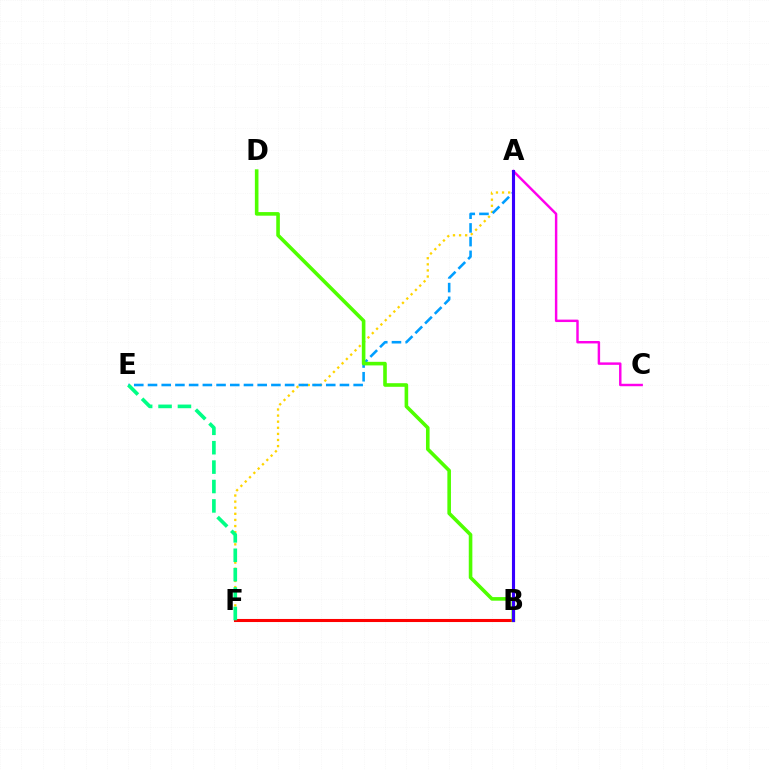{('A', 'F'): [{'color': '#ffd500', 'line_style': 'dotted', 'thickness': 1.66}], ('B', 'F'): [{'color': '#ff0000', 'line_style': 'solid', 'thickness': 2.21}], ('A', 'E'): [{'color': '#009eff', 'line_style': 'dashed', 'thickness': 1.86}], ('E', 'F'): [{'color': '#00ff86', 'line_style': 'dashed', 'thickness': 2.64}], ('A', 'C'): [{'color': '#ff00ed', 'line_style': 'solid', 'thickness': 1.76}], ('B', 'D'): [{'color': '#4fff00', 'line_style': 'solid', 'thickness': 2.59}], ('A', 'B'): [{'color': '#3700ff', 'line_style': 'solid', 'thickness': 2.24}]}